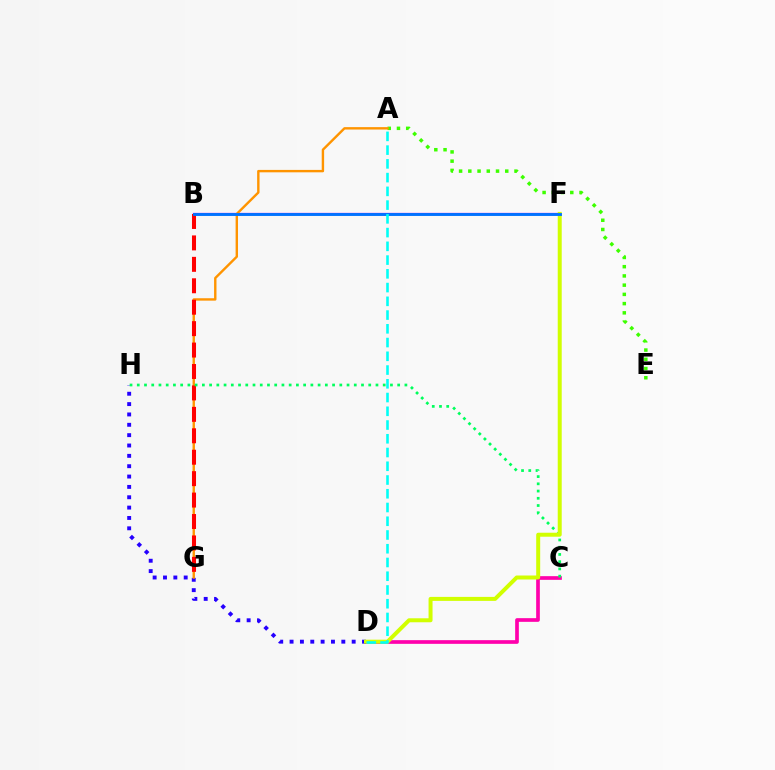{('C', 'D'): [{'color': '#ff00ac', 'line_style': 'solid', 'thickness': 2.65}], ('A', 'E'): [{'color': '#3dff00', 'line_style': 'dotted', 'thickness': 2.51}], ('D', 'H'): [{'color': '#2500ff', 'line_style': 'dotted', 'thickness': 2.81}], ('B', 'F'): [{'color': '#b900ff', 'line_style': 'solid', 'thickness': 1.62}, {'color': '#0074ff', 'line_style': 'solid', 'thickness': 2.08}], ('A', 'G'): [{'color': '#ff9400', 'line_style': 'solid', 'thickness': 1.73}], ('B', 'G'): [{'color': '#ff0000', 'line_style': 'dashed', 'thickness': 2.91}], ('C', 'H'): [{'color': '#00ff5c', 'line_style': 'dotted', 'thickness': 1.97}], ('D', 'F'): [{'color': '#d1ff00', 'line_style': 'solid', 'thickness': 2.87}], ('A', 'D'): [{'color': '#00fff6', 'line_style': 'dashed', 'thickness': 1.87}]}